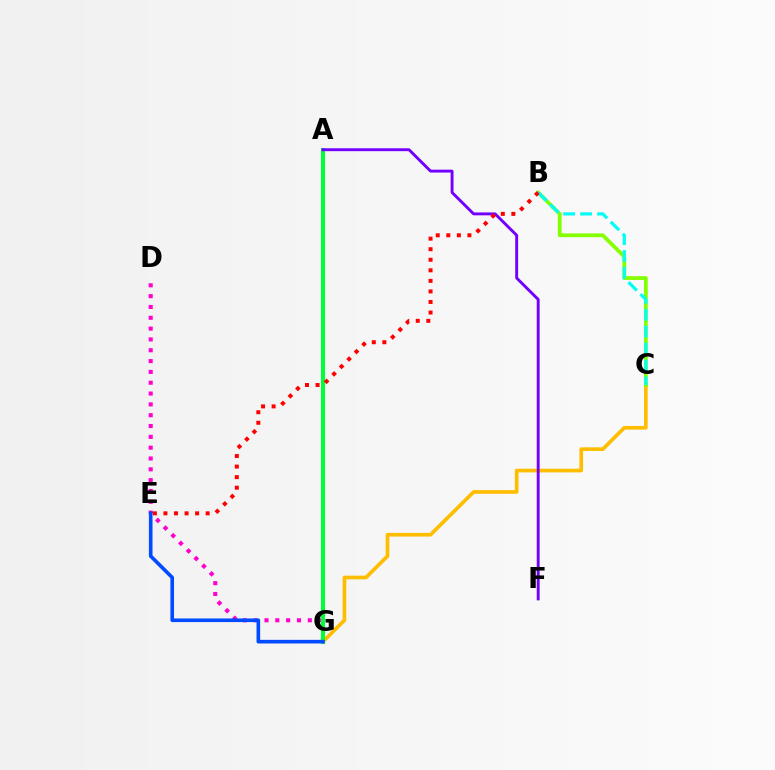{('C', 'G'): [{'color': '#ffbd00', 'line_style': 'solid', 'thickness': 2.64}], ('D', 'G'): [{'color': '#ff00cf', 'line_style': 'dotted', 'thickness': 2.94}], ('A', 'G'): [{'color': '#00ff39', 'line_style': 'solid', 'thickness': 2.91}], ('B', 'C'): [{'color': '#84ff00', 'line_style': 'solid', 'thickness': 2.72}, {'color': '#00fff6', 'line_style': 'dashed', 'thickness': 2.3}], ('E', 'G'): [{'color': '#004bff', 'line_style': 'solid', 'thickness': 2.61}], ('A', 'F'): [{'color': '#7200ff', 'line_style': 'solid', 'thickness': 2.08}], ('B', 'E'): [{'color': '#ff0000', 'line_style': 'dotted', 'thickness': 2.87}]}